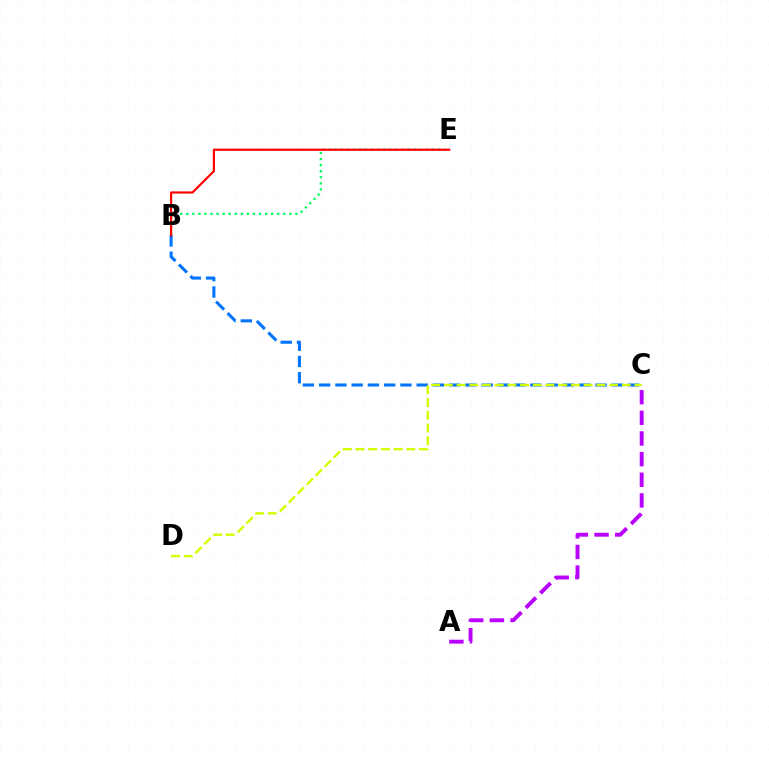{('B', 'E'): [{'color': '#00ff5c', 'line_style': 'dotted', 'thickness': 1.65}, {'color': '#ff0000', 'line_style': 'solid', 'thickness': 1.58}], ('B', 'C'): [{'color': '#0074ff', 'line_style': 'dashed', 'thickness': 2.21}], ('A', 'C'): [{'color': '#b900ff', 'line_style': 'dashed', 'thickness': 2.8}], ('C', 'D'): [{'color': '#d1ff00', 'line_style': 'dashed', 'thickness': 1.73}]}